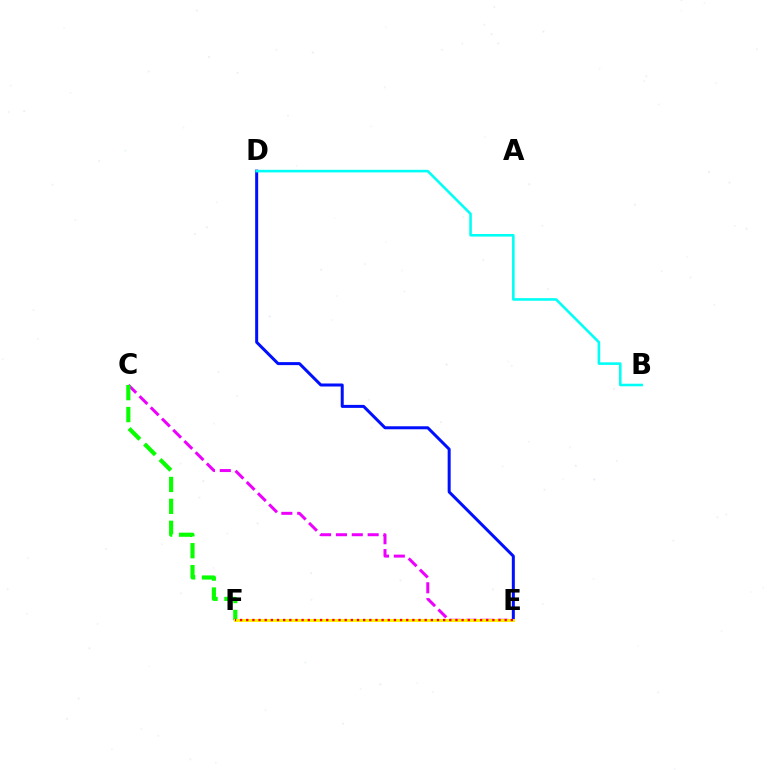{('D', 'E'): [{'color': '#0010ff', 'line_style': 'solid', 'thickness': 2.16}], ('C', 'E'): [{'color': '#ee00ff', 'line_style': 'dashed', 'thickness': 2.15}], ('C', 'F'): [{'color': '#08ff00', 'line_style': 'dashed', 'thickness': 2.98}], ('B', 'D'): [{'color': '#00fff6', 'line_style': 'solid', 'thickness': 1.86}], ('E', 'F'): [{'color': '#fcf500', 'line_style': 'solid', 'thickness': 2.11}, {'color': '#ff0000', 'line_style': 'dotted', 'thickness': 1.67}]}